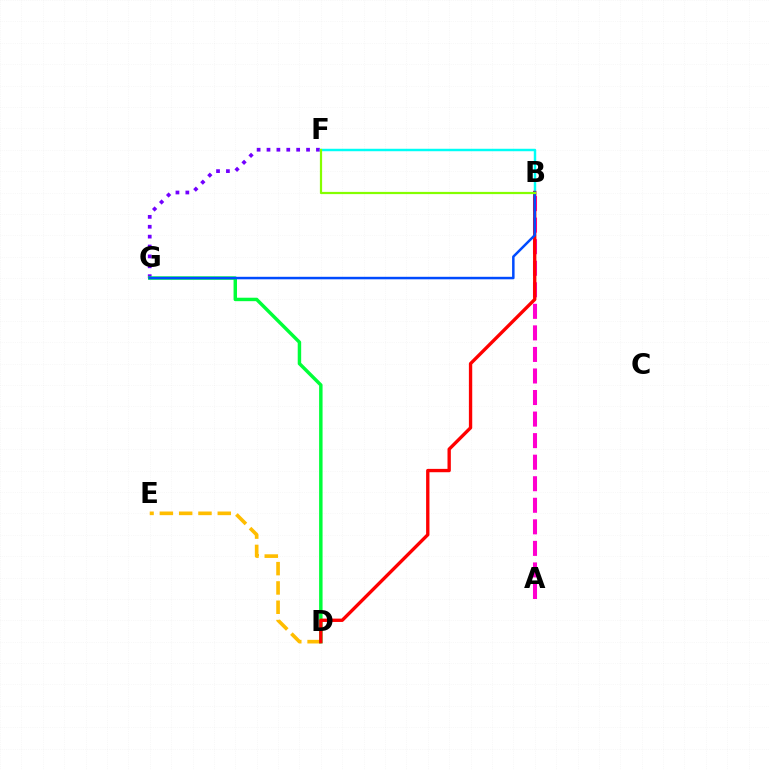{('F', 'G'): [{'color': '#7200ff', 'line_style': 'dotted', 'thickness': 2.69}], ('B', 'F'): [{'color': '#00fff6', 'line_style': 'solid', 'thickness': 1.76}, {'color': '#84ff00', 'line_style': 'solid', 'thickness': 1.6}], ('A', 'B'): [{'color': '#ff00cf', 'line_style': 'dashed', 'thickness': 2.93}], ('D', 'E'): [{'color': '#ffbd00', 'line_style': 'dashed', 'thickness': 2.62}], ('D', 'G'): [{'color': '#00ff39', 'line_style': 'solid', 'thickness': 2.49}], ('B', 'D'): [{'color': '#ff0000', 'line_style': 'solid', 'thickness': 2.41}], ('B', 'G'): [{'color': '#004bff', 'line_style': 'solid', 'thickness': 1.8}]}